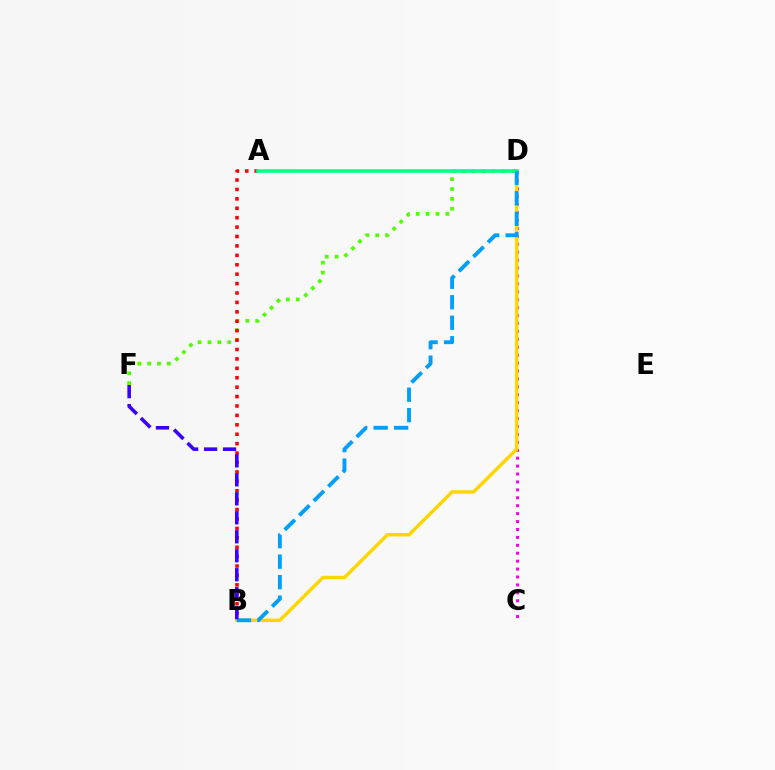{('D', 'F'): [{'color': '#4fff00', 'line_style': 'dotted', 'thickness': 2.68}], ('C', 'D'): [{'color': '#ff00ed', 'line_style': 'dotted', 'thickness': 2.15}], ('B', 'D'): [{'color': '#ffd500', 'line_style': 'solid', 'thickness': 2.46}, {'color': '#009eff', 'line_style': 'dashed', 'thickness': 2.78}], ('A', 'B'): [{'color': '#ff0000', 'line_style': 'dotted', 'thickness': 2.56}], ('A', 'D'): [{'color': '#00ff86', 'line_style': 'solid', 'thickness': 2.55}], ('B', 'F'): [{'color': '#3700ff', 'line_style': 'dashed', 'thickness': 2.58}]}